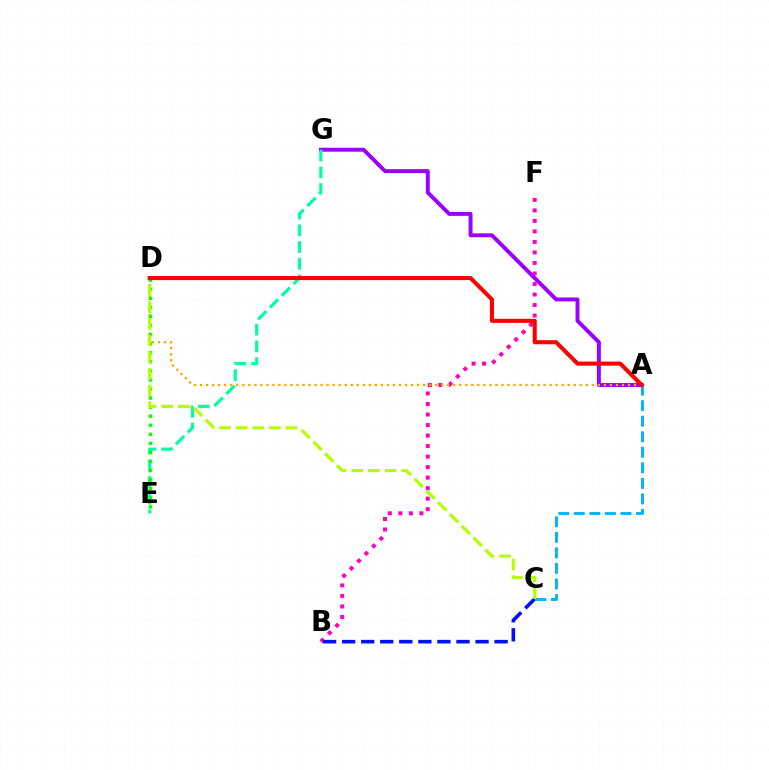{('A', 'G'): [{'color': '#9b00ff', 'line_style': 'solid', 'thickness': 2.82}], ('B', 'F'): [{'color': '#ff00bd', 'line_style': 'dotted', 'thickness': 2.86}], ('B', 'C'): [{'color': '#0010ff', 'line_style': 'dashed', 'thickness': 2.59}], ('A', 'D'): [{'color': '#ffa500', 'line_style': 'dotted', 'thickness': 1.64}, {'color': '#ff0000', 'line_style': 'solid', 'thickness': 2.93}], ('E', 'G'): [{'color': '#00ff9d', 'line_style': 'dashed', 'thickness': 2.27}], ('D', 'E'): [{'color': '#08ff00', 'line_style': 'dotted', 'thickness': 2.46}], ('A', 'C'): [{'color': '#00b5ff', 'line_style': 'dashed', 'thickness': 2.11}], ('C', 'D'): [{'color': '#b3ff00', 'line_style': 'dashed', 'thickness': 2.26}]}